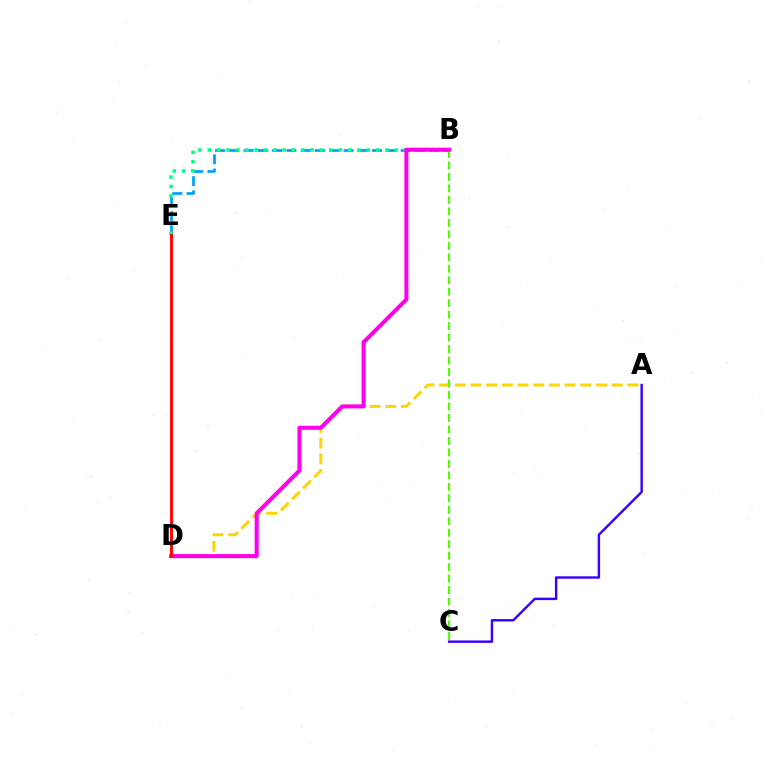{('B', 'E'): [{'color': '#009eff', 'line_style': 'dashed', 'thickness': 1.94}, {'color': '#00ff86', 'line_style': 'dotted', 'thickness': 2.54}], ('A', 'D'): [{'color': '#ffd500', 'line_style': 'dashed', 'thickness': 2.13}], ('B', 'C'): [{'color': '#4fff00', 'line_style': 'dashed', 'thickness': 1.56}], ('B', 'D'): [{'color': '#ff00ed', 'line_style': 'solid', 'thickness': 2.9}], ('D', 'E'): [{'color': '#ff0000', 'line_style': 'solid', 'thickness': 2.06}], ('A', 'C'): [{'color': '#3700ff', 'line_style': 'solid', 'thickness': 1.74}]}